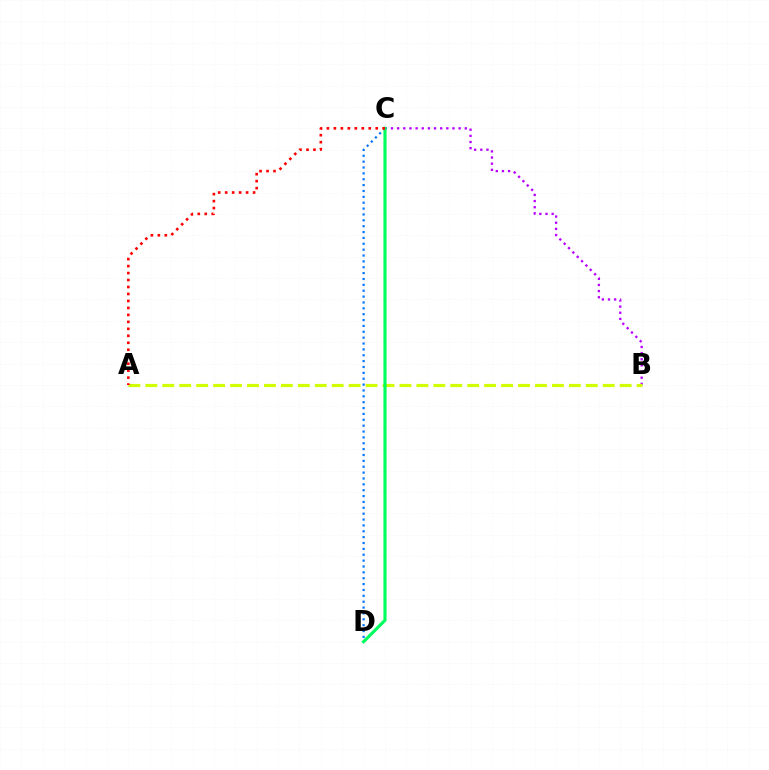{('B', 'C'): [{'color': '#b900ff', 'line_style': 'dotted', 'thickness': 1.67}], ('A', 'B'): [{'color': '#d1ff00', 'line_style': 'dashed', 'thickness': 2.3}], ('C', 'D'): [{'color': '#0074ff', 'line_style': 'dotted', 'thickness': 1.59}, {'color': '#00ff5c', 'line_style': 'solid', 'thickness': 2.26}], ('A', 'C'): [{'color': '#ff0000', 'line_style': 'dotted', 'thickness': 1.89}]}